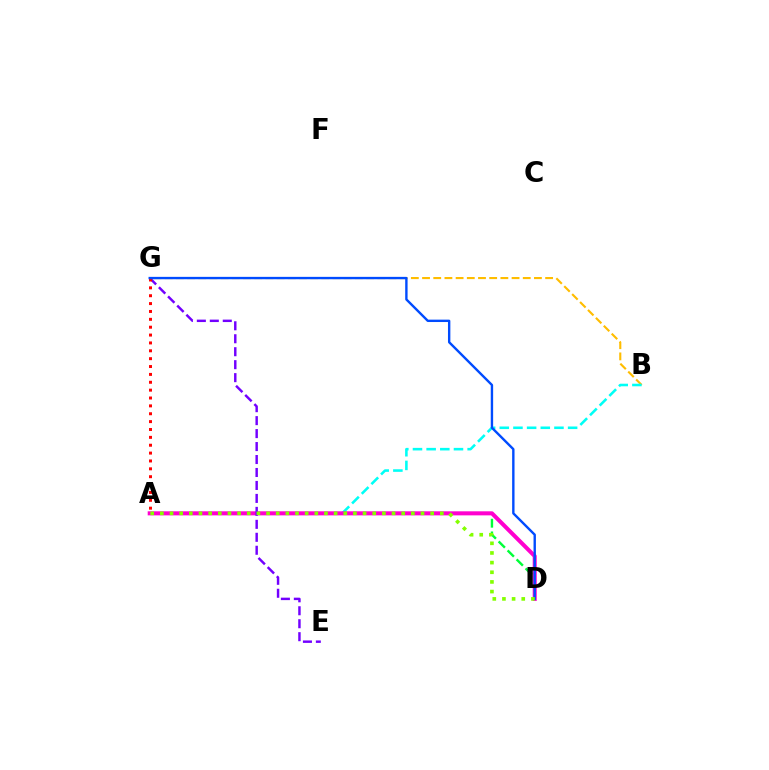{('B', 'G'): [{'color': '#ffbd00', 'line_style': 'dashed', 'thickness': 1.52}], ('A', 'B'): [{'color': '#00fff6', 'line_style': 'dashed', 'thickness': 1.86}], ('A', 'D'): [{'color': '#00ff39', 'line_style': 'dashed', 'thickness': 1.73}, {'color': '#ff00cf', 'line_style': 'solid', 'thickness': 2.92}, {'color': '#84ff00', 'line_style': 'dotted', 'thickness': 2.62}], ('E', 'G'): [{'color': '#7200ff', 'line_style': 'dashed', 'thickness': 1.76}], ('A', 'G'): [{'color': '#ff0000', 'line_style': 'dotted', 'thickness': 2.14}], ('D', 'G'): [{'color': '#004bff', 'line_style': 'solid', 'thickness': 1.72}]}